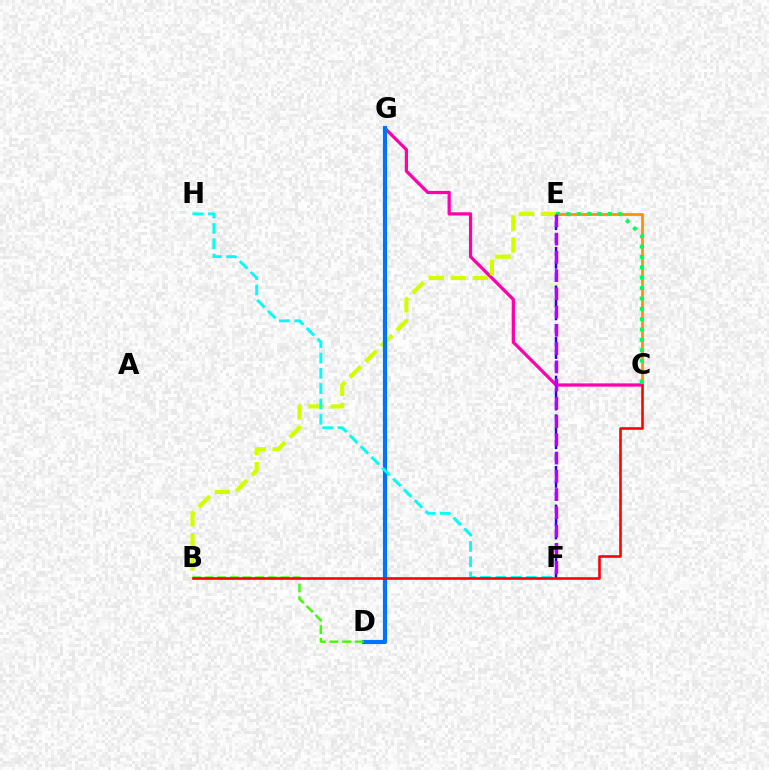{('C', 'G'): [{'color': '#ff00ac', 'line_style': 'solid', 'thickness': 2.33}], ('C', 'E'): [{'color': '#ff9400', 'line_style': 'solid', 'thickness': 2.04}, {'color': '#00ff5c', 'line_style': 'dotted', 'thickness': 2.82}], ('E', 'F'): [{'color': '#2500ff', 'line_style': 'dashed', 'thickness': 1.75}, {'color': '#b900ff', 'line_style': 'dashed', 'thickness': 2.48}], ('B', 'E'): [{'color': '#d1ff00', 'line_style': 'dashed', 'thickness': 2.99}], ('D', 'G'): [{'color': '#0074ff', 'line_style': 'solid', 'thickness': 3.0}], ('B', 'D'): [{'color': '#3dff00', 'line_style': 'dashed', 'thickness': 1.71}], ('F', 'H'): [{'color': '#00fff6', 'line_style': 'dashed', 'thickness': 2.08}], ('B', 'C'): [{'color': '#ff0000', 'line_style': 'solid', 'thickness': 1.86}]}